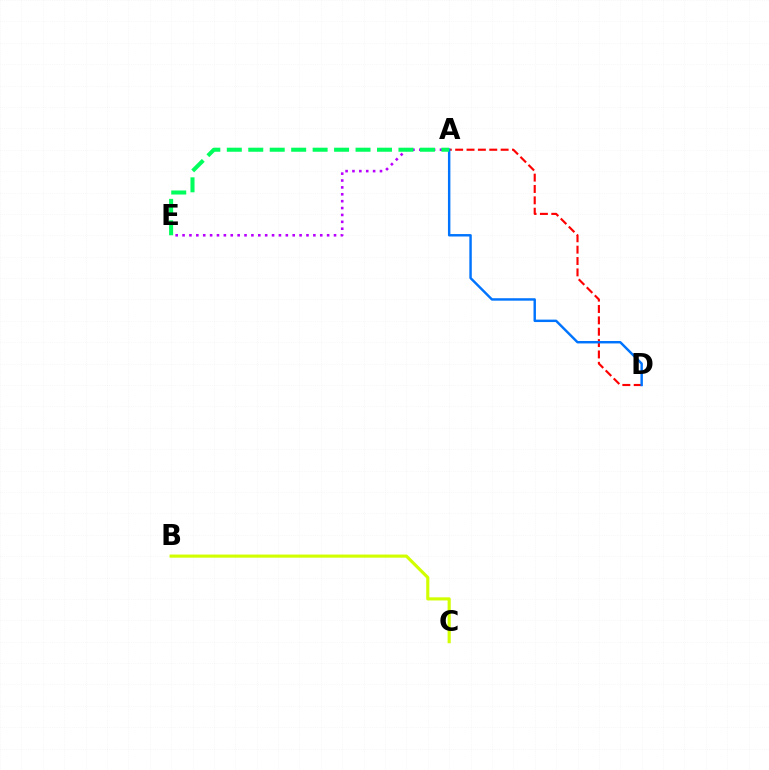{('A', 'D'): [{'color': '#ff0000', 'line_style': 'dashed', 'thickness': 1.54}, {'color': '#0074ff', 'line_style': 'solid', 'thickness': 1.76}], ('B', 'C'): [{'color': '#d1ff00', 'line_style': 'solid', 'thickness': 2.26}], ('A', 'E'): [{'color': '#b900ff', 'line_style': 'dotted', 'thickness': 1.87}, {'color': '#00ff5c', 'line_style': 'dashed', 'thickness': 2.91}]}